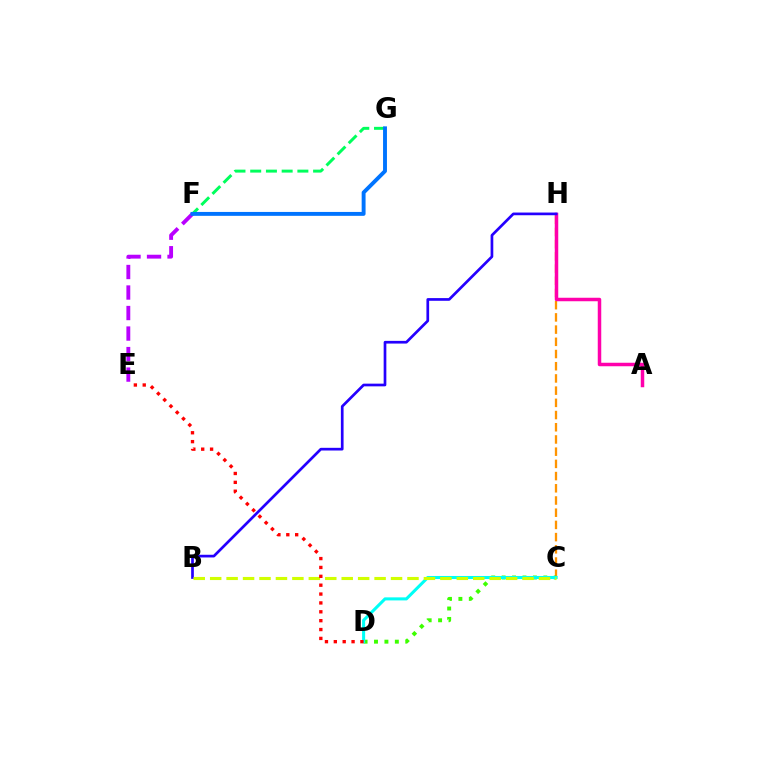{('E', 'F'): [{'color': '#b900ff', 'line_style': 'dashed', 'thickness': 2.79}], ('C', 'H'): [{'color': '#ff9400', 'line_style': 'dashed', 'thickness': 1.66}], ('A', 'H'): [{'color': '#ff00ac', 'line_style': 'solid', 'thickness': 2.51}], ('C', 'D'): [{'color': '#3dff00', 'line_style': 'dotted', 'thickness': 2.83}, {'color': '#00fff6', 'line_style': 'solid', 'thickness': 2.19}], ('F', 'G'): [{'color': '#00ff5c', 'line_style': 'dashed', 'thickness': 2.14}, {'color': '#0074ff', 'line_style': 'solid', 'thickness': 2.81}], ('B', 'H'): [{'color': '#2500ff', 'line_style': 'solid', 'thickness': 1.94}], ('B', 'C'): [{'color': '#d1ff00', 'line_style': 'dashed', 'thickness': 2.23}], ('D', 'E'): [{'color': '#ff0000', 'line_style': 'dotted', 'thickness': 2.41}]}